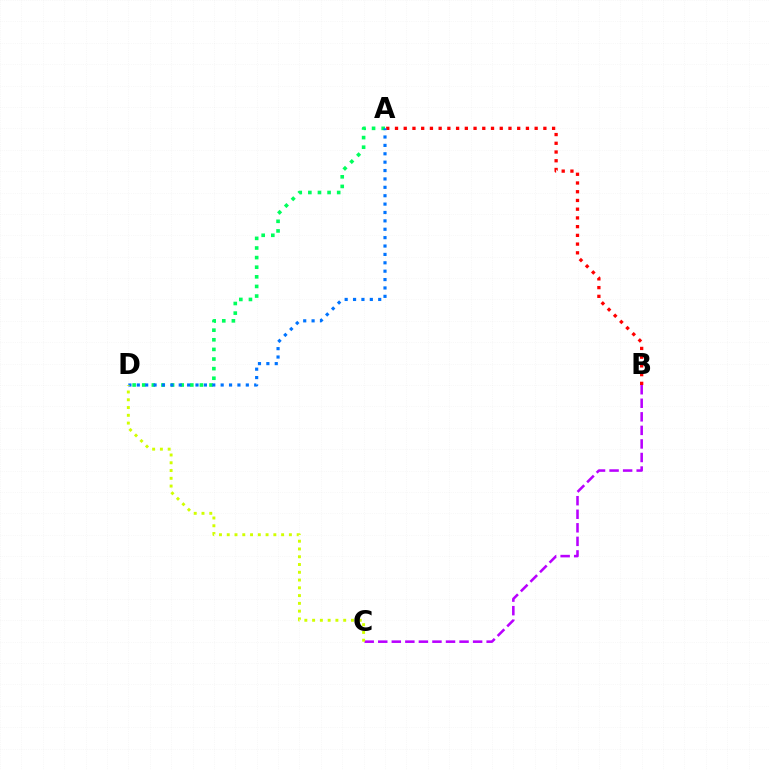{('A', 'B'): [{'color': '#ff0000', 'line_style': 'dotted', 'thickness': 2.37}], ('B', 'C'): [{'color': '#b900ff', 'line_style': 'dashed', 'thickness': 1.84}], ('A', 'D'): [{'color': '#00ff5c', 'line_style': 'dotted', 'thickness': 2.61}, {'color': '#0074ff', 'line_style': 'dotted', 'thickness': 2.28}], ('C', 'D'): [{'color': '#d1ff00', 'line_style': 'dotted', 'thickness': 2.11}]}